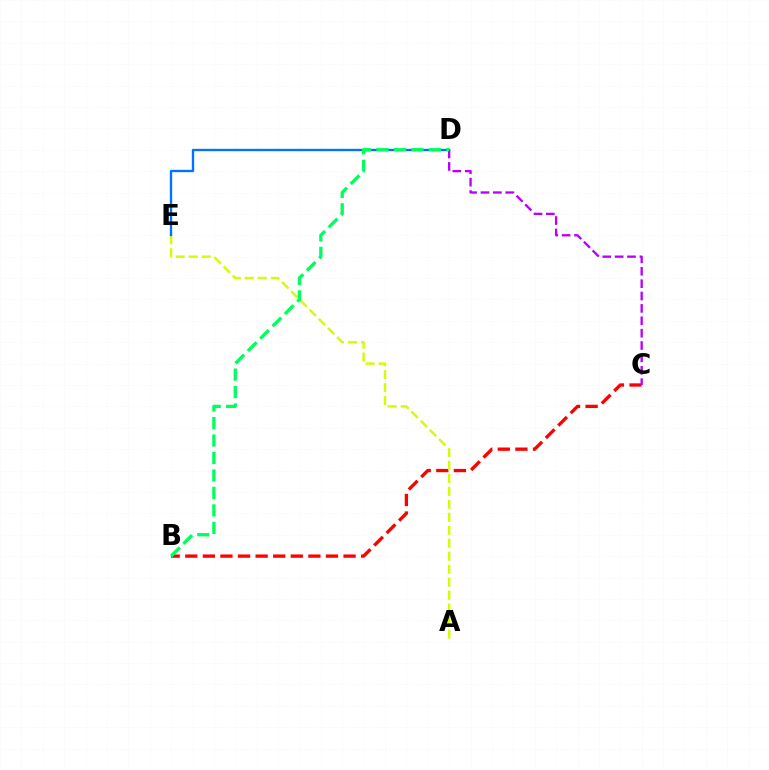{('B', 'C'): [{'color': '#ff0000', 'line_style': 'dashed', 'thickness': 2.39}], ('A', 'E'): [{'color': '#d1ff00', 'line_style': 'dashed', 'thickness': 1.76}], ('D', 'E'): [{'color': '#0074ff', 'line_style': 'solid', 'thickness': 1.69}], ('C', 'D'): [{'color': '#b900ff', 'line_style': 'dashed', 'thickness': 1.68}], ('B', 'D'): [{'color': '#00ff5c', 'line_style': 'dashed', 'thickness': 2.37}]}